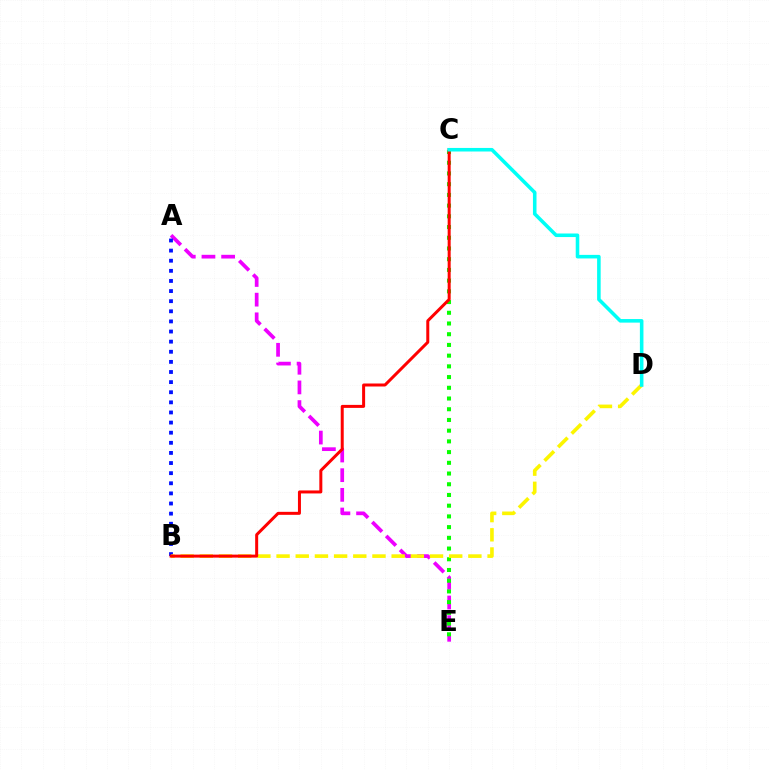{('A', 'E'): [{'color': '#ee00ff', 'line_style': 'dashed', 'thickness': 2.67}], ('C', 'E'): [{'color': '#08ff00', 'line_style': 'dotted', 'thickness': 2.91}], ('A', 'B'): [{'color': '#0010ff', 'line_style': 'dotted', 'thickness': 2.75}], ('B', 'D'): [{'color': '#fcf500', 'line_style': 'dashed', 'thickness': 2.61}], ('B', 'C'): [{'color': '#ff0000', 'line_style': 'solid', 'thickness': 2.16}], ('C', 'D'): [{'color': '#00fff6', 'line_style': 'solid', 'thickness': 2.57}]}